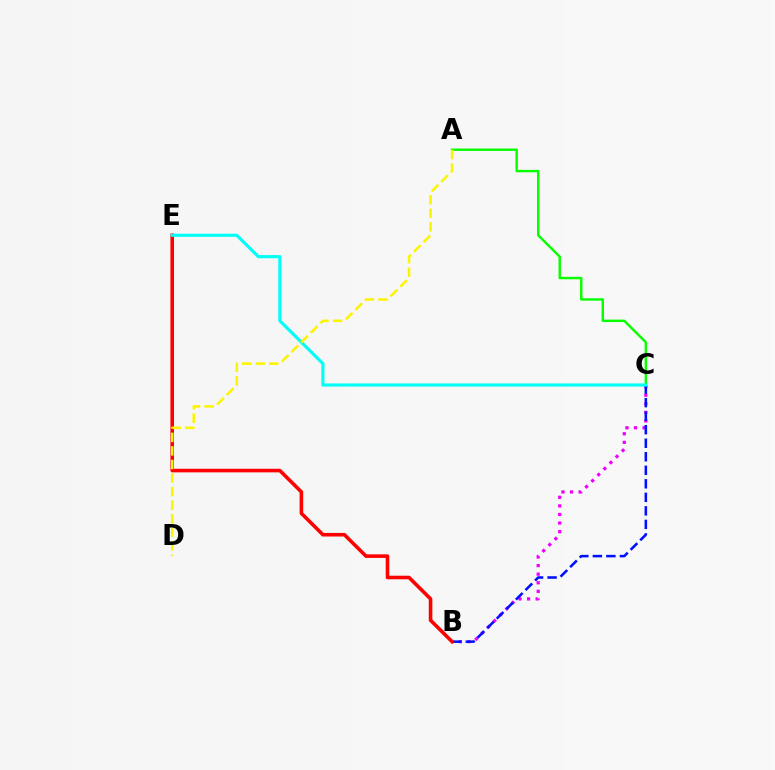{('B', 'C'): [{'color': '#ee00ff', 'line_style': 'dotted', 'thickness': 2.33}, {'color': '#0010ff', 'line_style': 'dashed', 'thickness': 1.84}], ('B', 'E'): [{'color': '#ff0000', 'line_style': 'solid', 'thickness': 2.57}], ('A', 'C'): [{'color': '#08ff00', 'line_style': 'solid', 'thickness': 1.75}], ('C', 'E'): [{'color': '#00fff6', 'line_style': 'solid', 'thickness': 2.26}], ('A', 'D'): [{'color': '#fcf500', 'line_style': 'dashed', 'thickness': 1.84}]}